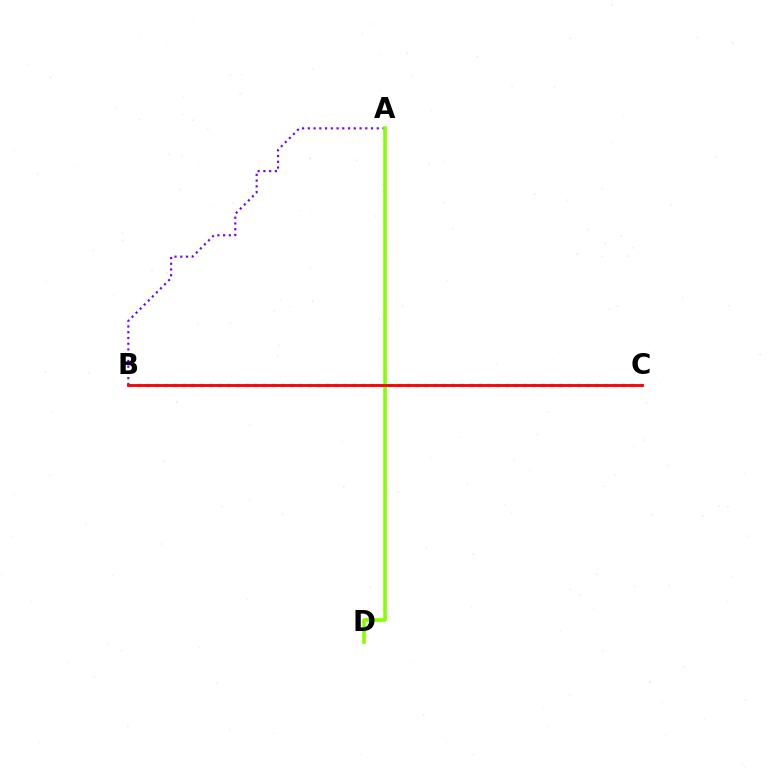{('A', 'B'): [{'color': '#7200ff', 'line_style': 'dotted', 'thickness': 1.56}], ('B', 'C'): [{'color': '#00fff6', 'line_style': 'dotted', 'thickness': 2.44}, {'color': '#ff0000', 'line_style': 'solid', 'thickness': 2.05}], ('A', 'D'): [{'color': '#84ff00', 'line_style': 'solid', 'thickness': 2.57}]}